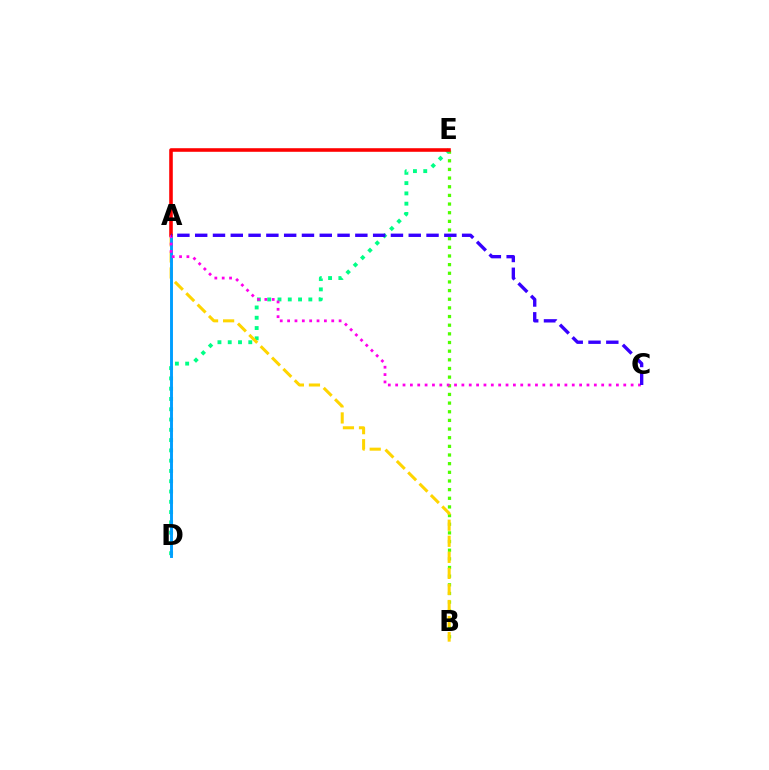{('B', 'E'): [{'color': '#4fff00', 'line_style': 'dotted', 'thickness': 2.35}], ('D', 'E'): [{'color': '#00ff86', 'line_style': 'dotted', 'thickness': 2.79}], ('A', 'B'): [{'color': '#ffd500', 'line_style': 'dashed', 'thickness': 2.18}], ('A', 'D'): [{'color': '#009eff', 'line_style': 'solid', 'thickness': 2.09}], ('A', 'E'): [{'color': '#ff0000', 'line_style': 'solid', 'thickness': 2.58}], ('A', 'C'): [{'color': '#ff00ed', 'line_style': 'dotted', 'thickness': 2.0}, {'color': '#3700ff', 'line_style': 'dashed', 'thickness': 2.42}]}